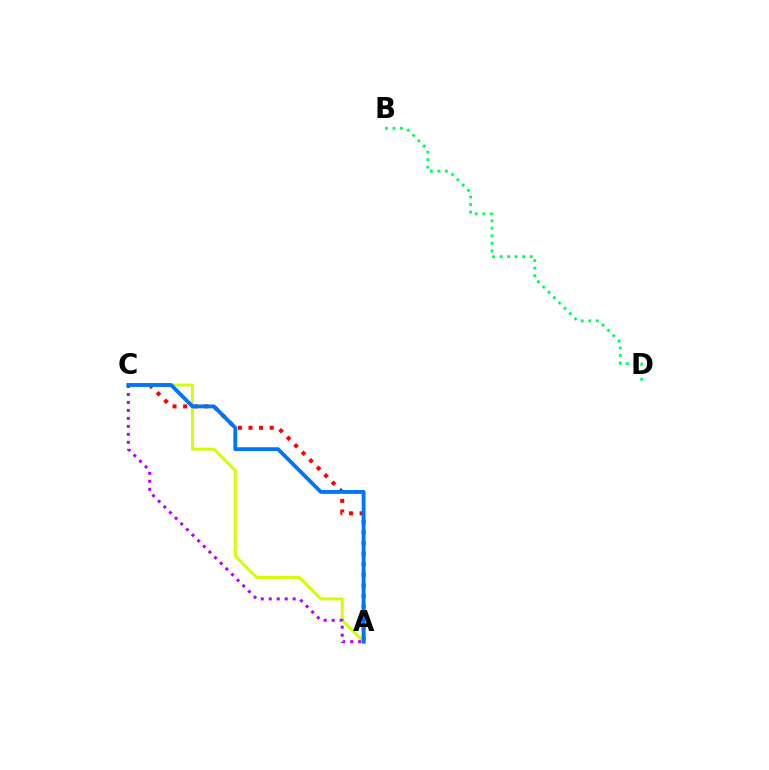{('A', 'C'): [{'color': '#ff0000', 'line_style': 'dotted', 'thickness': 2.88}, {'color': '#d1ff00', 'line_style': 'solid', 'thickness': 2.13}, {'color': '#b900ff', 'line_style': 'dotted', 'thickness': 2.17}, {'color': '#0074ff', 'line_style': 'solid', 'thickness': 2.76}], ('B', 'D'): [{'color': '#00ff5c', 'line_style': 'dotted', 'thickness': 2.04}]}